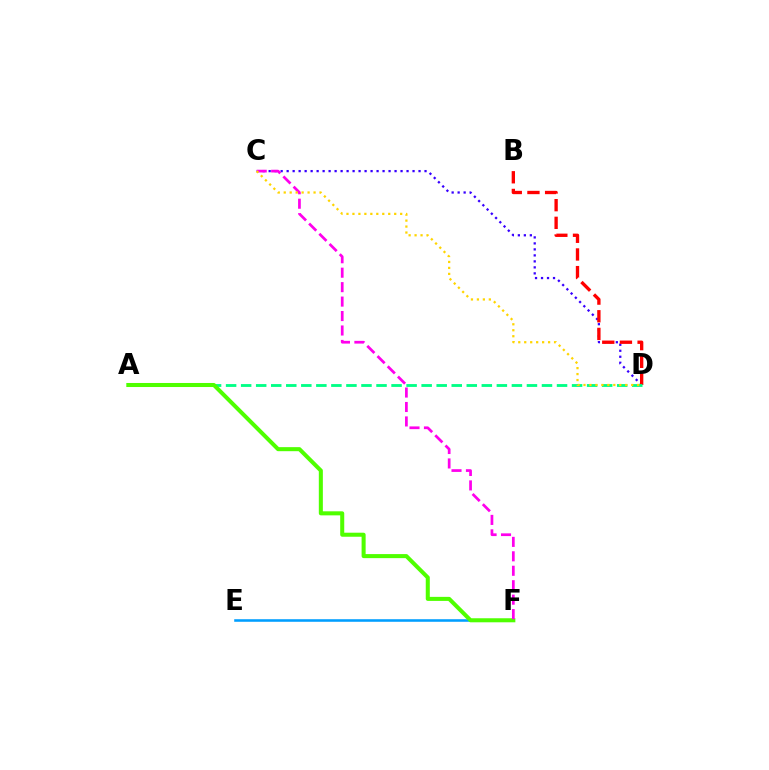{('C', 'D'): [{'color': '#3700ff', 'line_style': 'dotted', 'thickness': 1.63}, {'color': '#ffd500', 'line_style': 'dotted', 'thickness': 1.62}], ('E', 'F'): [{'color': '#009eff', 'line_style': 'solid', 'thickness': 1.85}], ('B', 'D'): [{'color': '#ff0000', 'line_style': 'dashed', 'thickness': 2.4}], ('A', 'D'): [{'color': '#00ff86', 'line_style': 'dashed', 'thickness': 2.04}], ('A', 'F'): [{'color': '#4fff00', 'line_style': 'solid', 'thickness': 2.91}], ('C', 'F'): [{'color': '#ff00ed', 'line_style': 'dashed', 'thickness': 1.96}]}